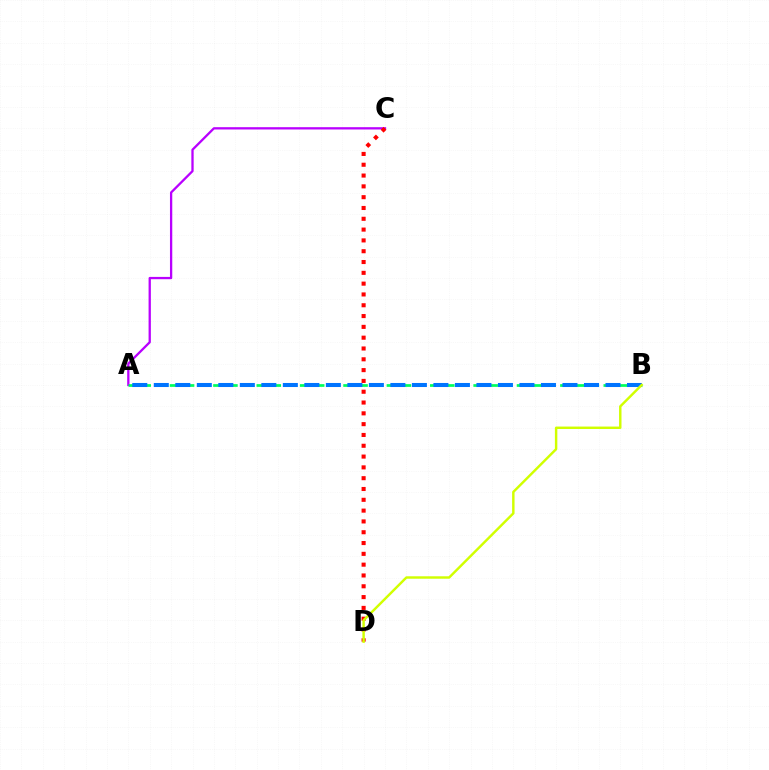{('A', 'C'): [{'color': '#b900ff', 'line_style': 'solid', 'thickness': 1.65}], ('A', 'B'): [{'color': '#00ff5c', 'line_style': 'dashed', 'thickness': 1.96}, {'color': '#0074ff', 'line_style': 'dashed', 'thickness': 2.92}], ('C', 'D'): [{'color': '#ff0000', 'line_style': 'dotted', 'thickness': 2.94}], ('B', 'D'): [{'color': '#d1ff00', 'line_style': 'solid', 'thickness': 1.76}]}